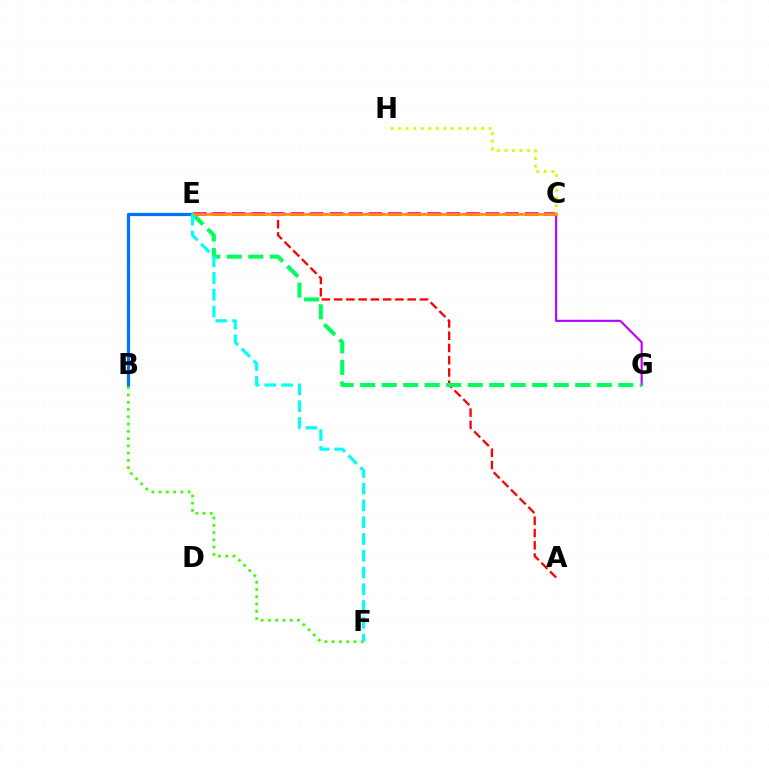{('B', 'E'): [{'color': '#0074ff', 'line_style': 'solid', 'thickness': 2.32}], ('C', 'E'): [{'color': '#2500ff', 'line_style': 'dotted', 'thickness': 1.56}, {'color': '#ff00ac', 'line_style': 'dashed', 'thickness': 2.65}, {'color': '#ff9400', 'line_style': 'solid', 'thickness': 1.92}], ('C', 'G'): [{'color': '#b900ff', 'line_style': 'solid', 'thickness': 1.53}], ('A', 'E'): [{'color': '#ff0000', 'line_style': 'dashed', 'thickness': 1.66}], ('E', 'G'): [{'color': '#00ff5c', 'line_style': 'dashed', 'thickness': 2.92}], ('C', 'H'): [{'color': '#d1ff00', 'line_style': 'dotted', 'thickness': 2.05}], ('B', 'F'): [{'color': '#3dff00', 'line_style': 'dotted', 'thickness': 1.97}], ('E', 'F'): [{'color': '#00fff6', 'line_style': 'dashed', 'thickness': 2.28}]}